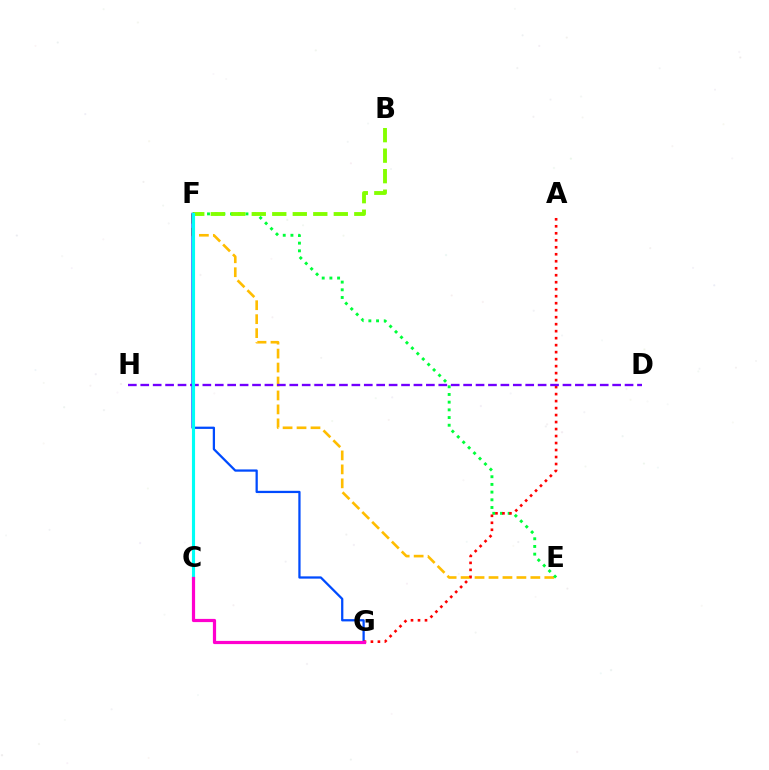{('E', 'F'): [{'color': '#ffbd00', 'line_style': 'dashed', 'thickness': 1.9}, {'color': '#00ff39', 'line_style': 'dotted', 'thickness': 2.09}], ('B', 'F'): [{'color': '#84ff00', 'line_style': 'dashed', 'thickness': 2.79}], ('F', 'G'): [{'color': '#004bff', 'line_style': 'solid', 'thickness': 1.63}], ('A', 'G'): [{'color': '#ff0000', 'line_style': 'dotted', 'thickness': 1.9}], ('D', 'H'): [{'color': '#7200ff', 'line_style': 'dashed', 'thickness': 1.69}], ('C', 'F'): [{'color': '#00fff6', 'line_style': 'solid', 'thickness': 2.25}], ('C', 'G'): [{'color': '#ff00cf', 'line_style': 'solid', 'thickness': 2.31}]}